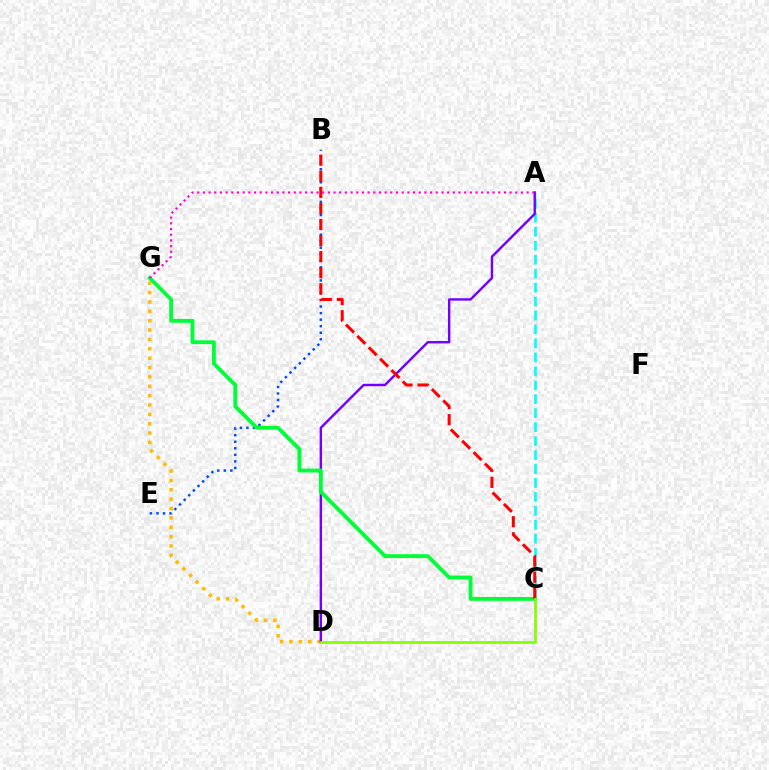{('B', 'E'): [{'color': '#004bff', 'line_style': 'dotted', 'thickness': 1.78}], ('D', 'G'): [{'color': '#ffbd00', 'line_style': 'dotted', 'thickness': 2.54}], ('A', 'C'): [{'color': '#00fff6', 'line_style': 'dashed', 'thickness': 1.9}], ('A', 'D'): [{'color': '#7200ff', 'line_style': 'solid', 'thickness': 1.74}], ('C', 'G'): [{'color': '#00ff39', 'line_style': 'solid', 'thickness': 2.77}], ('B', 'C'): [{'color': '#ff0000', 'line_style': 'dashed', 'thickness': 2.18}], ('C', 'D'): [{'color': '#84ff00', 'line_style': 'solid', 'thickness': 1.96}], ('A', 'G'): [{'color': '#ff00cf', 'line_style': 'dotted', 'thickness': 1.54}]}